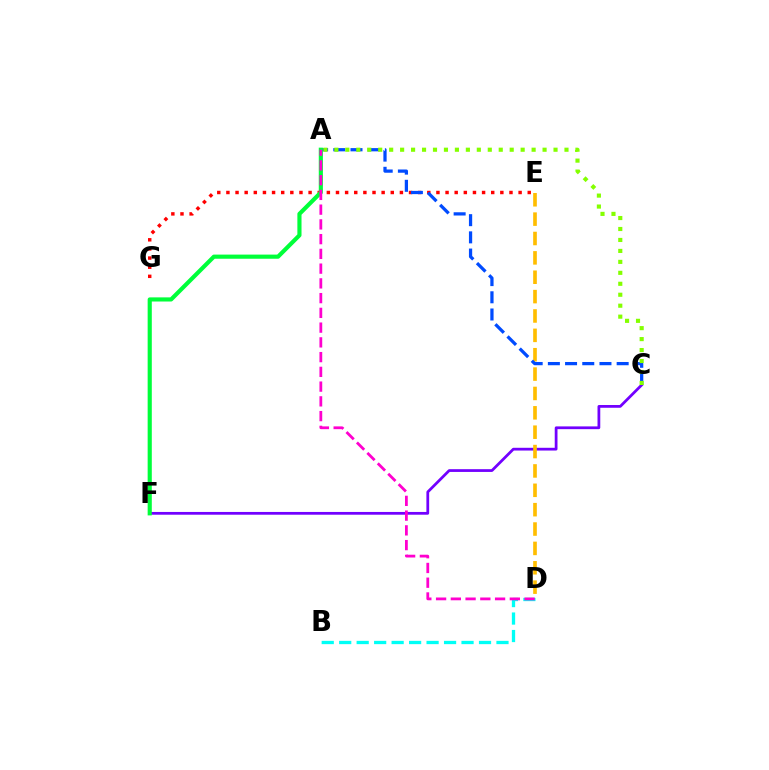{('C', 'F'): [{'color': '#7200ff', 'line_style': 'solid', 'thickness': 1.99}], ('B', 'D'): [{'color': '#00fff6', 'line_style': 'dashed', 'thickness': 2.37}], ('D', 'E'): [{'color': '#ffbd00', 'line_style': 'dashed', 'thickness': 2.63}], ('E', 'G'): [{'color': '#ff0000', 'line_style': 'dotted', 'thickness': 2.48}], ('A', 'C'): [{'color': '#004bff', 'line_style': 'dashed', 'thickness': 2.34}, {'color': '#84ff00', 'line_style': 'dotted', 'thickness': 2.98}], ('A', 'F'): [{'color': '#00ff39', 'line_style': 'solid', 'thickness': 2.98}], ('A', 'D'): [{'color': '#ff00cf', 'line_style': 'dashed', 'thickness': 2.0}]}